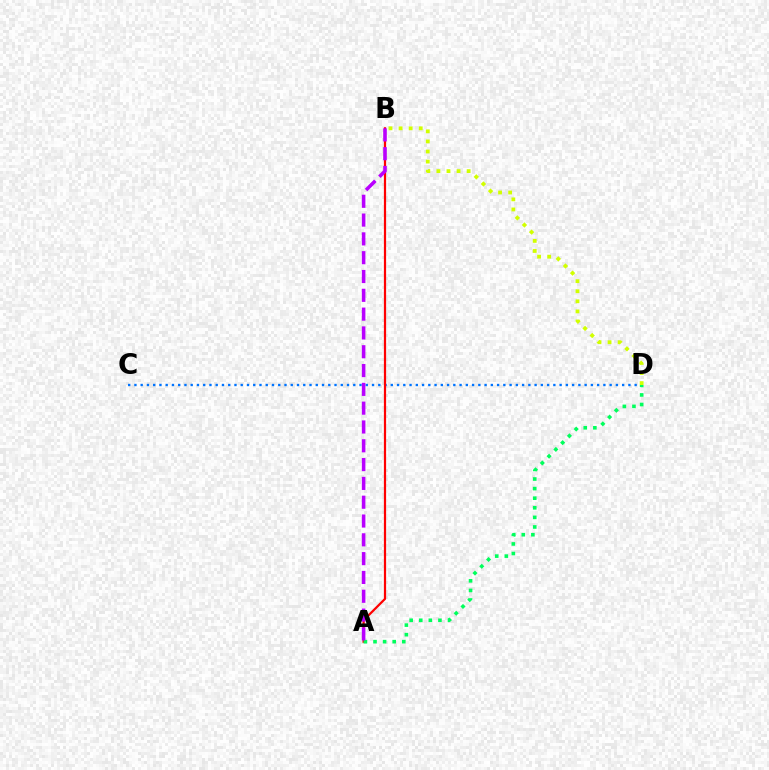{('C', 'D'): [{'color': '#0074ff', 'line_style': 'dotted', 'thickness': 1.7}], ('A', 'B'): [{'color': '#ff0000', 'line_style': 'solid', 'thickness': 1.6}, {'color': '#b900ff', 'line_style': 'dashed', 'thickness': 2.56}], ('A', 'D'): [{'color': '#00ff5c', 'line_style': 'dotted', 'thickness': 2.61}], ('B', 'D'): [{'color': '#d1ff00', 'line_style': 'dotted', 'thickness': 2.74}]}